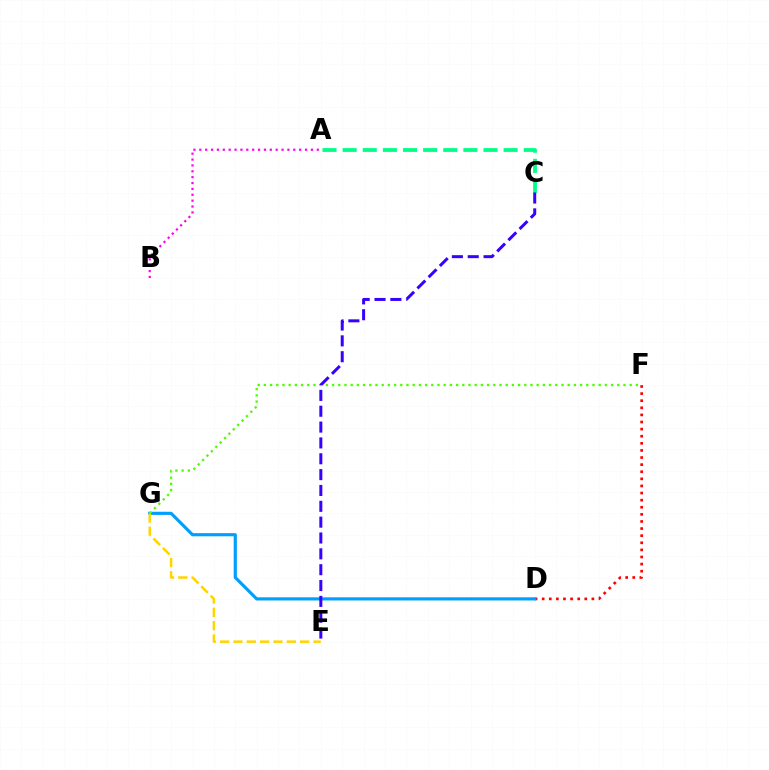{('D', 'F'): [{'color': '#ff0000', 'line_style': 'dotted', 'thickness': 1.93}], ('A', 'B'): [{'color': '#ff00ed', 'line_style': 'dotted', 'thickness': 1.6}], ('A', 'C'): [{'color': '#00ff86', 'line_style': 'dashed', 'thickness': 2.73}], ('D', 'G'): [{'color': '#009eff', 'line_style': 'solid', 'thickness': 2.27}], ('F', 'G'): [{'color': '#4fff00', 'line_style': 'dotted', 'thickness': 1.68}], ('C', 'E'): [{'color': '#3700ff', 'line_style': 'dashed', 'thickness': 2.15}], ('E', 'G'): [{'color': '#ffd500', 'line_style': 'dashed', 'thickness': 1.81}]}